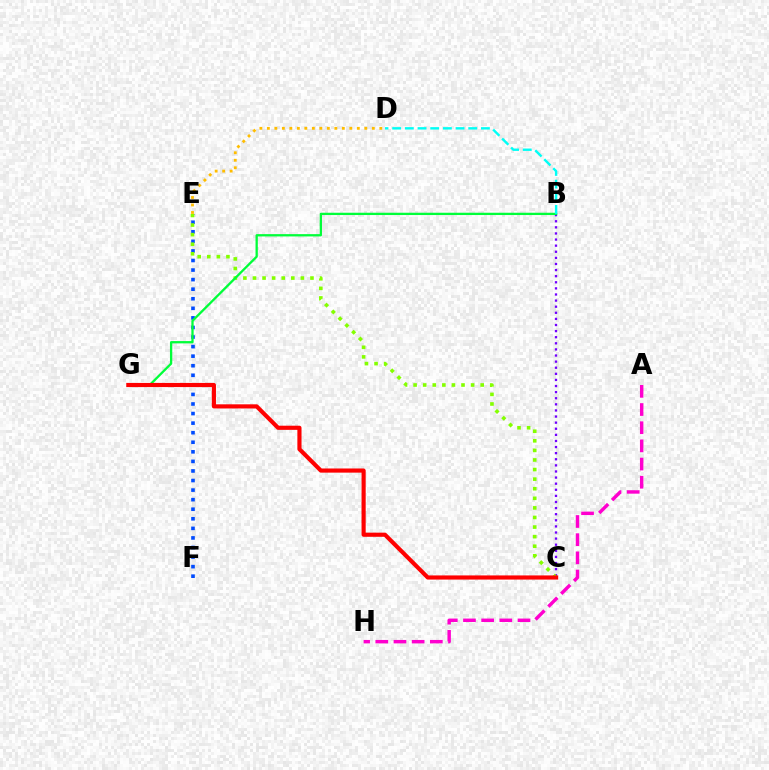{('E', 'F'): [{'color': '#004bff', 'line_style': 'dotted', 'thickness': 2.6}], ('B', 'C'): [{'color': '#7200ff', 'line_style': 'dotted', 'thickness': 1.66}], ('C', 'E'): [{'color': '#84ff00', 'line_style': 'dotted', 'thickness': 2.6}], ('B', 'G'): [{'color': '#00ff39', 'line_style': 'solid', 'thickness': 1.65}], ('B', 'D'): [{'color': '#00fff6', 'line_style': 'dashed', 'thickness': 1.72}], ('C', 'G'): [{'color': '#ff0000', 'line_style': 'solid', 'thickness': 2.99}], ('A', 'H'): [{'color': '#ff00cf', 'line_style': 'dashed', 'thickness': 2.47}], ('D', 'E'): [{'color': '#ffbd00', 'line_style': 'dotted', 'thickness': 2.04}]}